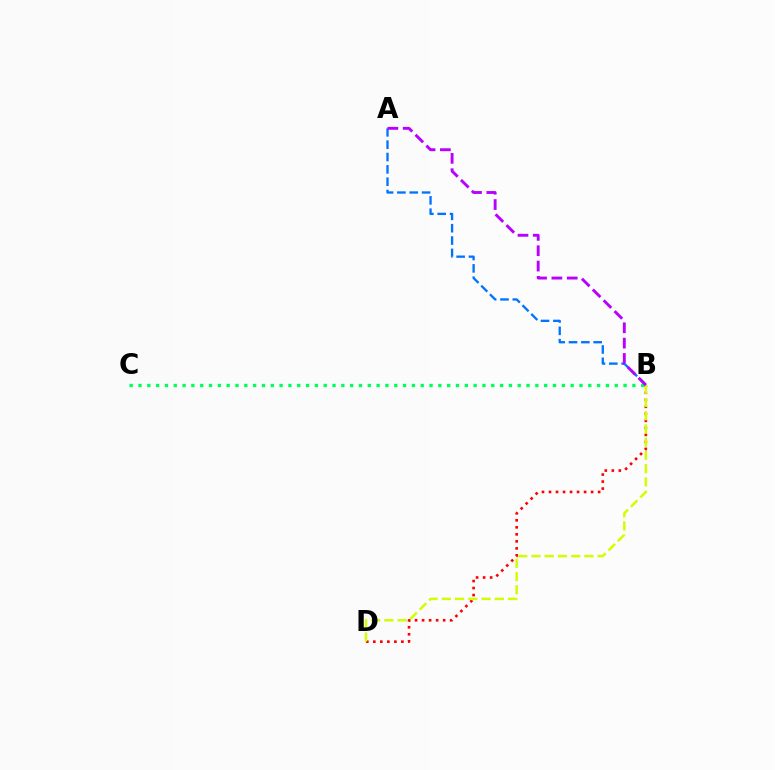{('B', 'C'): [{'color': '#00ff5c', 'line_style': 'dotted', 'thickness': 2.4}], ('B', 'D'): [{'color': '#ff0000', 'line_style': 'dotted', 'thickness': 1.91}, {'color': '#d1ff00', 'line_style': 'dashed', 'thickness': 1.8}], ('A', 'B'): [{'color': '#0074ff', 'line_style': 'dashed', 'thickness': 1.68}, {'color': '#b900ff', 'line_style': 'dashed', 'thickness': 2.08}]}